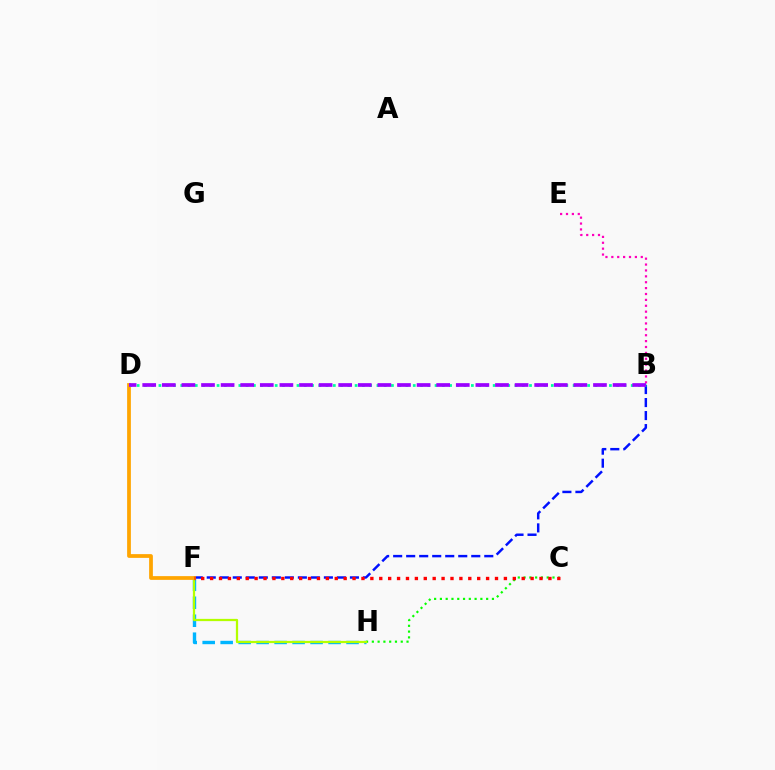{('F', 'H'): [{'color': '#00b5ff', 'line_style': 'dashed', 'thickness': 2.44}, {'color': '#b3ff00', 'line_style': 'solid', 'thickness': 1.62}], ('C', 'H'): [{'color': '#08ff00', 'line_style': 'dotted', 'thickness': 1.57}], ('B', 'F'): [{'color': '#0010ff', 'line_style': 'dashed', 'thickness': 1.77}], ('B', 'E'): [{'color': '#ff00bd', 'line_style': 'dotted', 'thickness': 1.6}], ('D', 'F'): [{'color': '#ffa500', 'line_style': 'solid', 'thickness': 2.7}], ('B', 'D'): [{'color': '#00ff9d', 'line_style': 'dotted', 'thickness': 1.97}, {'color': '#9b00ff', 'line_style': 'dashed', 'thickness': 2.66}], ('C', 'F'): [{'color': '#ff0000', 'line_style': 'dotted', 'thickness': 2.42}]}